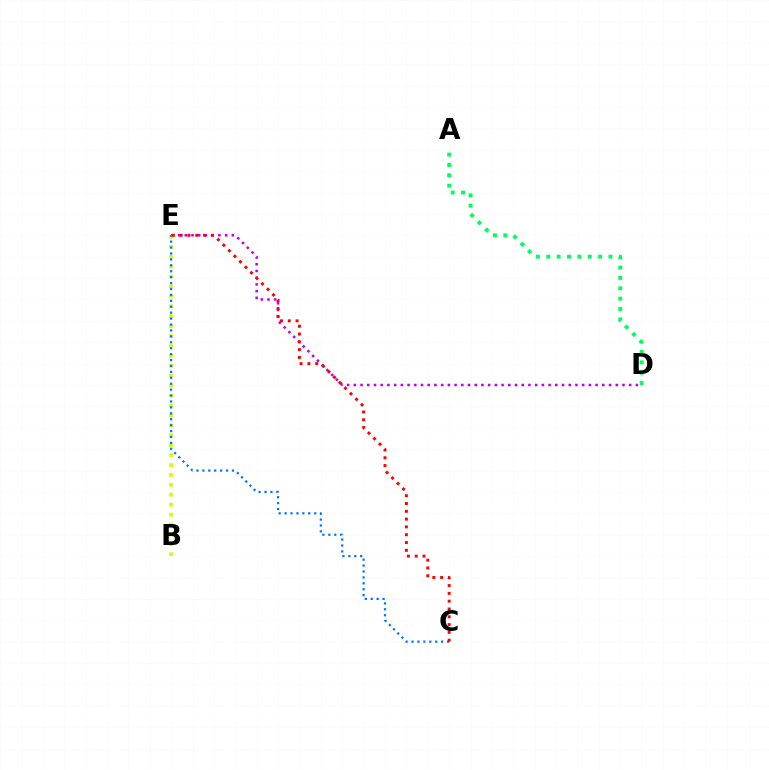{('D', 'E'): [{'color': '#b900ff', 'line_style': 'dotted', 'thickness': 1.82}], ('B', 'E'): [{'color': '#d1ff00', 'line_style': 'dotted', 'thickness': 2.7}], ('C', 'E'): [{'color': '#0074ff', 'line_style': 'dotted', 'thickness': 1.61}, {'color': '#ff0000', 'line_style': 'dotted', 'thickness': 2.12}], ('A', 'D'): [{'color': '#00ff5c', 'line_style': 'dotted', 'thickness': 2.82}]}